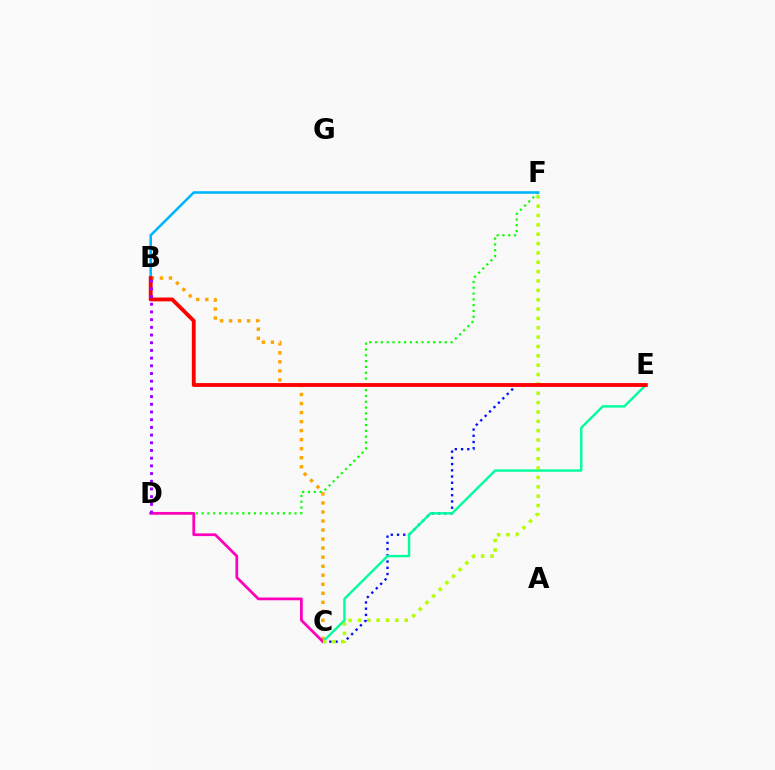{('C', 'E'): [{'color': '#0010ff', 'line_style': 'dotted', 'thickness': 1.69}, {'color': '#00ff9d', 'line_style': 'solid', 'thickness': 1.73}], ('B', 'C'): [{'color': '#ffa500', 'line_style': 'dotted', 'thickness': 2.45}], ('D', 'F'): [{'color': '#08ff00', 'line_style': 'dotted', 'thickness': 1.58}], ('B', 'F'): [{'color': '#00b5ff', 'line_style': 'solid', 'thickness': 1.85}], ('C', 'D'): [{'color': '#ff00bd', 'line_style': 'solid', 'thickness': 1.98}], ('C', 'F'): [{'color': '#b3ff00', 'line_style': 'dotted', 'thickness': 2.54}], ('B', 'E'): [{'color': '#ff0000', 'line_style': 'solid', 'thickness': 2.76}], ('B', 'D'): [{'color': '#9b00ff', 'line_style': 'dotted', 'thickness': 2.09}]}